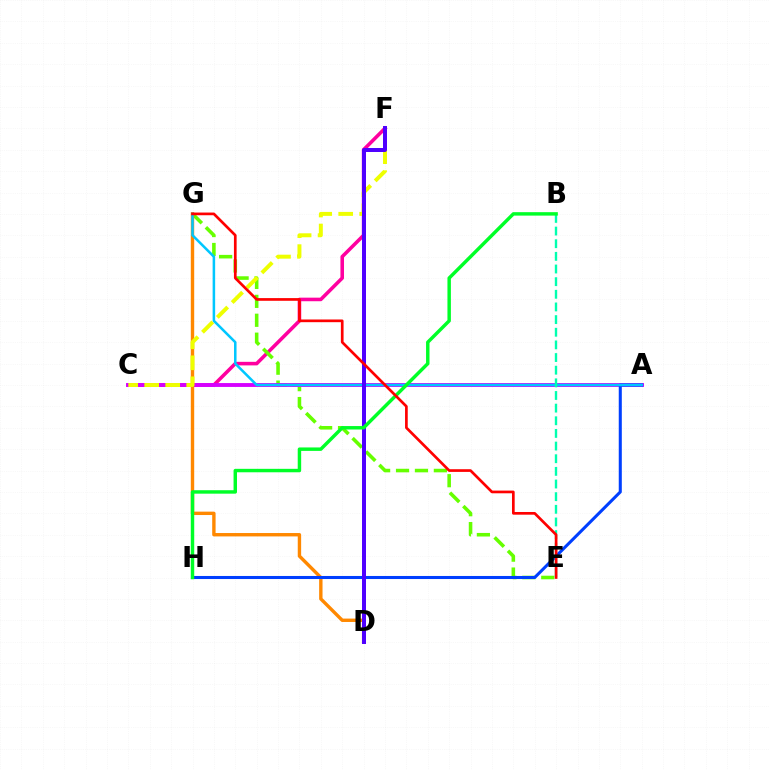{('C', 'F'): [{'color': '#ff00a0', 'line_style': 'solid', 'thickness': 2.57}, {'color': '#eeff00', 'line_style': 'dashed', 'thickness': 2.85}], ('E', 'G'): [{'color': '#66ff00', 'line_style': 'dashed', 'thickness': 2.57}, {'color': '#ff0000', 'line_style': 'solid', 'thickness': 1.94}], ('A', 'C'): [{'color': '#d600ff', 'line_style': 'solid', 'thickness': 2.79}], ('D', 'G'): [{'color': '#ff8800', 'line_style': 'solid', 'thickness': 2.44}], ('A', 'H'): [{'color': '#003fff', 'line_style': 'solid', 'thickness': 2.2}], ('A', 'G'): [{'color': '#00c7ff', 'line_style': 'solid', 'thickness': 1.82}], ('B', 'E'): [{'color': '#00ffaf', 'line_style': 'dashed', 'thickness': 1.72}], ('D', 'F'): [{'color': '#4f00ff', 'line_style': 'solid', 'thickness': 2.87}], ('B', 'H'): [{'color': '#00ff27', 'line_style': 'solid', 'thickness': 2.48}]}